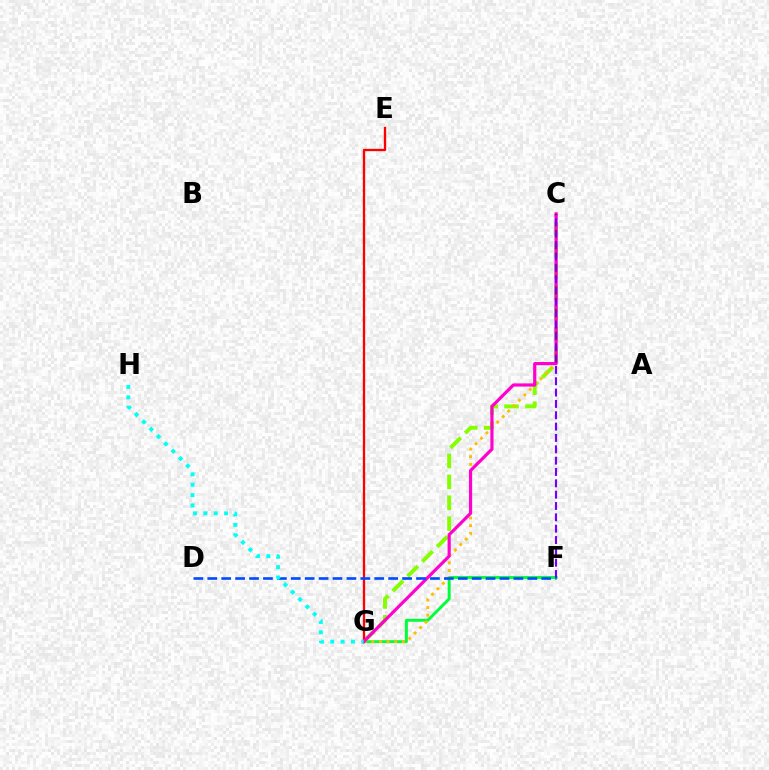{('C', 'G'): [{'color': '#84ff00', 'line_style': 'dashed', 'thickness': 2.84}, {'color': '#ffbd00', 'line_style': 'dotted', 'thickness': 2.08}, {'color': '#ff00cf', 'line_style': 'solid', 'thickness': 2.29}], ('F', 'G'): [{'color': '#00ff39', 'line_style': 'solid', 'thickness': 2.12}], ('E', 'G'): [{'color': '#ff0000', 'line_style': 'solid', 'thickness': 1.66}], ('C', 'F'): [{'color': '#7200ff', 'line_style': 'dashed', 'thickness': 1.54}], ('D', 'F'): [{'color': '#004bff', 'line_style': 'dashed', 'thickness': 1.89}], ('G', 'H'): [{'color': '#00fff6', 'line_style': 'dotted', 'thickness': 2.82}]}